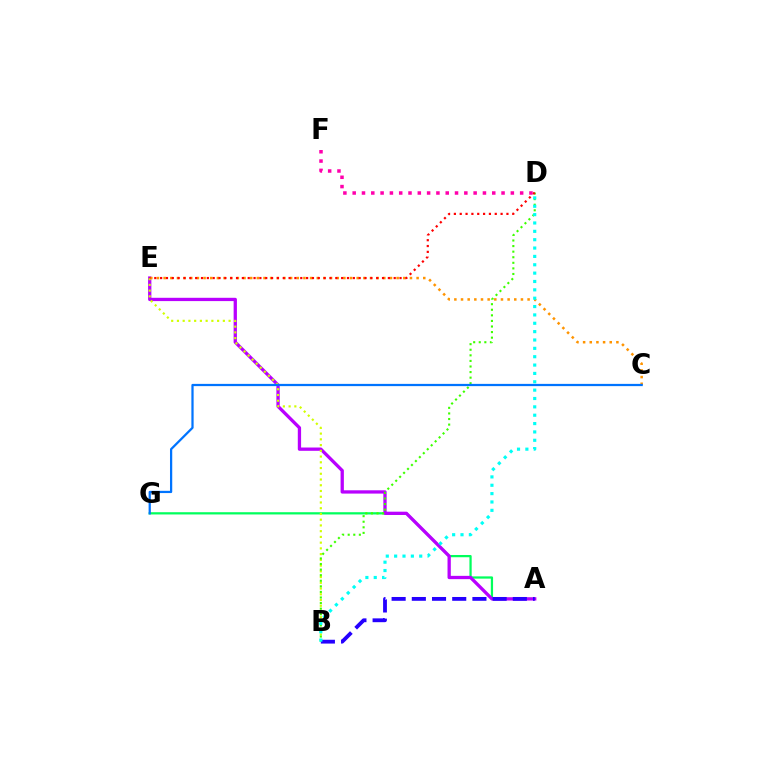{('D', 'F'): [{'color': '#ff00ac', 'line_style': 'dotted', 'thickness': 2.53}], ('A', 'G'): [{'color': '#00ff5c', 'line_style': 'solid', 'thickness': 1.62}], ('A', 'E'): [{'color': '#b900ff', 'line_style': 'solid', 'thickness': 2.37}], ('C', 'E'): [{'color': '#ff9400', 'line_style': 'dotted', 'thickness': 1.81}], ('B', 'E'): [{'color': '#d1ff00', 'line_style': 'dotted', 'thickness': 1.56}], ('B', 'D'): [{'color': '#3dff00', 'line_style': 'dotted', 'thickness': 1.52}, {'color': '#00fff6', 'line_style': 'dotted', 'thickness': 2.27}], ('D', 'E'): [{'color': '#ff0000', 'line_style': 'dotted', 'thickness': 1.59}], ('C', 'G'): [{'color': '#0074ff', 'line_style': 'solid', 'thickness': 1.62}], ('A', 'B'): [{'color': '#2500ff', 'line_style': 'dashed', 'thickness': 2.74}]}